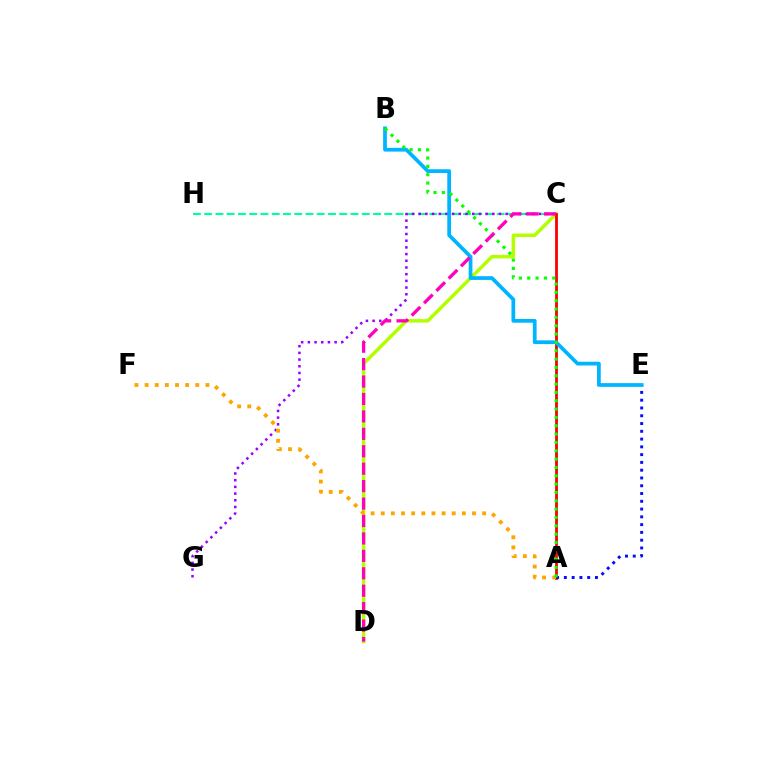{('C', 'D'): [{'color': '#b3ff00', 'line_style': 'solid', 'thickness': 2.52}, {'color': '#ff00bd', 'line_style': 'dashed', 'thickness': 2.37}], ('C', 'H'): [{'color': '#00ff9d', 'line_style': 'dashed', 'thickness': 1.53}], ('A', 'C'): [{'color': '#ff0000', 'line_style': 'solid', 'thickness': 2.03}], ('C', 'G'): [{'color': '#9b00ff', 'line_style': 'dotted', 'thickness': 1.82}], ('A', 'F'): [{'color': '#ffa500', 'line_style': 'dotted', 'thickness': 2.76}], ('A', 'E'): [{'color': '#0010ff', 'line_style': 'dotted', 'thickness': 2.11}], ('B', 'E'): [{'color': '#00b5ff', 'line_style': 'solid', 'thickness': 2.7}], ('A', 'B'): [{'color': '#08ff00', 'line_style': 'dotted', 'thickness': 2.27}]}